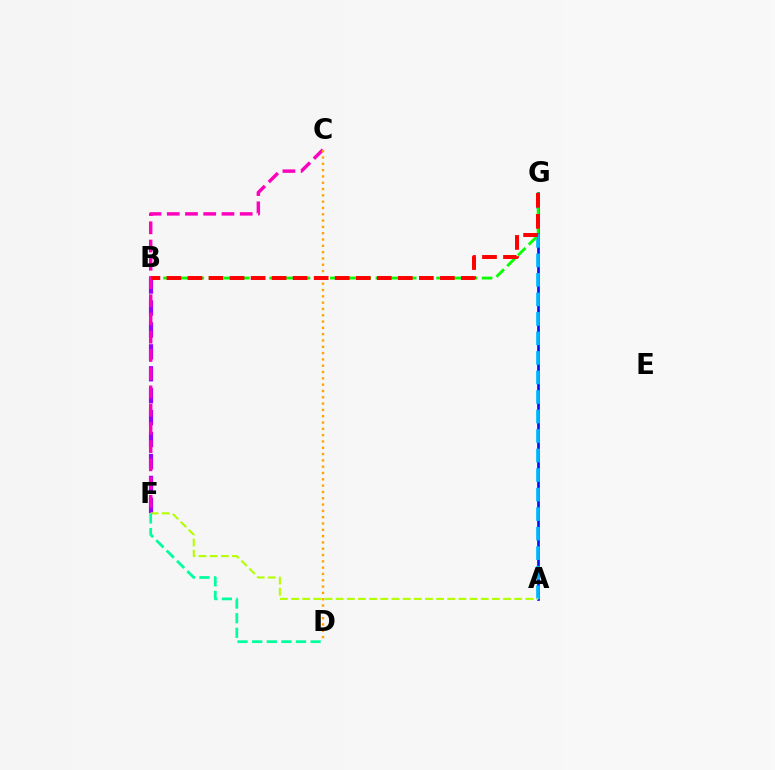{('A', 'G'): [{'color': '#0010ff', 'line_style': 'solid', 'thickness': 1.92}, {'color': '#00b5ff', 'line_style': 'dashed', 'thickness': 2.65}], ('B', 'F'): [{'color': '#9b00ff', 'line_style': 'dashed', 'thickness': 2.98}], ('A', 'F'): [{'color': '#b3ff00', 'line_style': 'dashed', 'thickness': 1.52}], ('B', 'G'): [{'color': '#08ff00', 'line_style': 'dashed', 'thickness': 2.06}, {'color': '#ff0000', 'line_style': 'dashed', 'thickness': 2.86}], ('C', 'F'): [{'color': '#ff00bd', 'line_style': 'dashed', 'thickness': 2.48}], ('C', 'D'): [{'color': '#ffa500', 'line_style': 'dotted', 'thickness': 1.71}], ('D', 'F'): [{'color': '#00ff9d', 'line_style': 'dashed', 'thickness': 1.98}]}